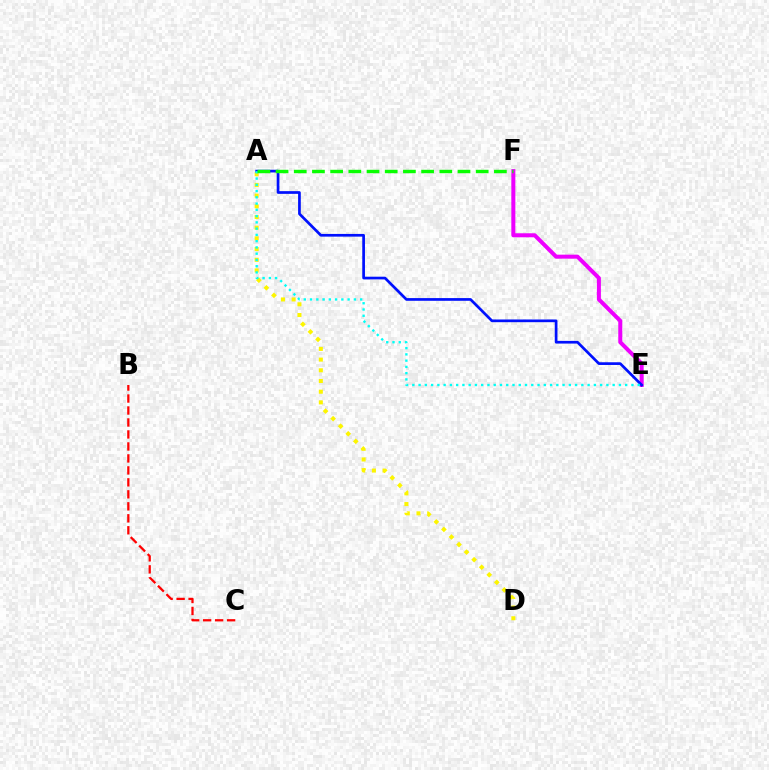{('A', 'D'): [{'color': '#fcf500', 'line_style': 'dotted', 'thickness': 2.9}], ('E', 'F'): [{'color': '#ee00ff', 'line_style': 'solid', 'thickness': 2.89}], ('A', 'E'): [{'color': '#0010ff', 'line_style': 'solid', 'thickness': 1.95}, {'color': '#00fff6', 'line_style': 'dotted', 'thickness': 1.7}], ('A', 'F'): [{'color': '#08ff00', 'line_style': 'dashed', 'thickness': 2.47}], ('B', 'C'): [{'color': '#ff0000', 'line_style': 'dashed', 'thickness': 1.63}]}